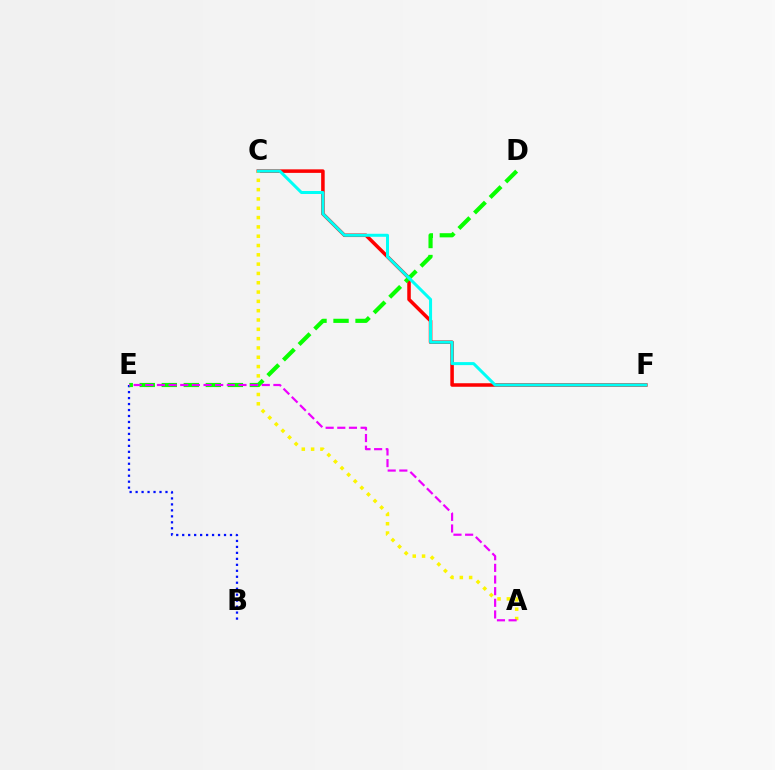{('B', 'E'): [{'color': '#0010ff', 'line_style': 'dotted', 'thickness': 1.62}], ('C', 'F'): [{'color': '#ff0000', 'line_style': 'solid', 'thickness': 2.54}, {'color': '#00fff6', 'line_style': 'solid', 'thickness': 2.17}], ('A', 'C'): [{'color': '#fcf500', 'line_style': 'dotted', 'thickness': 2.53}], ('D', 'E'): [{'color': '#08ff00', 'line_style': 'dashed', 'thickness': 2.99}], ('A', 'E'): [{'color': '#ee00ff', 'line_style': 'dashed', 'thickness': 1.58}]}